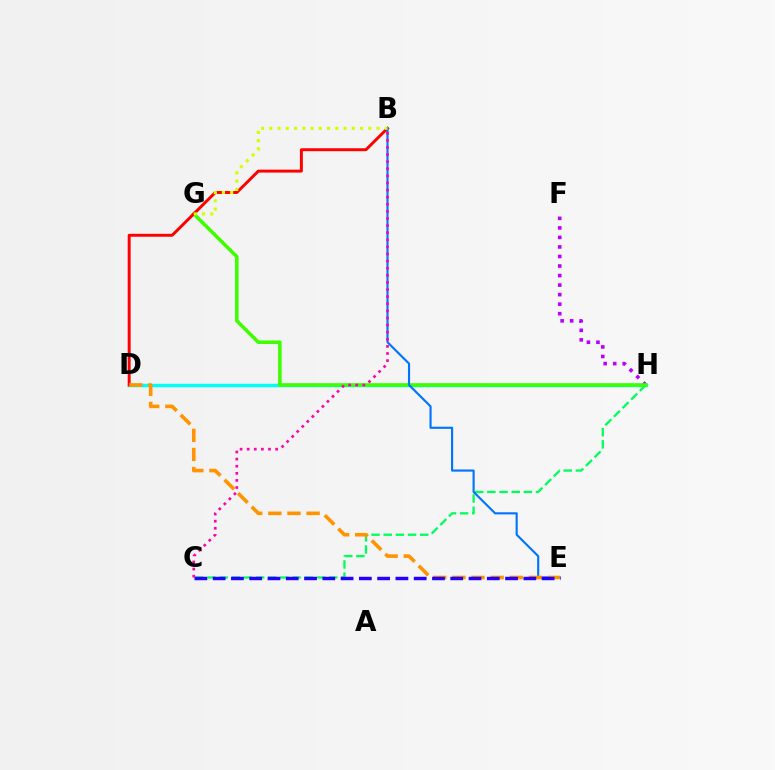{('F', 'H'): [{'color': '#b900ff', 'line_style': 'dotted', 'thickness': 2.59}], ('D', 'H'): [{'color': '#00fff6', 'line_style': 'solid', 'thickness': 2.49}], ('C', 'H'): [{'color': '#00ff5c', 'line_style': 'dashed', 'thickness': 1.65}], ('G', 'H'): [{'color': '#3dff00', 'line_style': 'solid', 'thickness': 2.56}], ('B', 'D'): [{'color': '#ff0000', 'line_style': 'solid', 'thickness': 2.12}], ('B', 'E'): [{'color': '#0074ff', 'line_style': 'solid', 'thickness': 1.53}], ('D', 'E'): [{'color': '#ff9400', 'line_style': 'dashed', 'thickness': 2.6}], ('C', 'E'): [{'color': '#2500ff', 'line_style': 'dashed', 'thickness': 2.48}], ('B', 'C'): [{'color': '#ff00ac', 'line_style': 'dotted', 'thickness': 1.93}], ('B', 'G'): [{'color': '#d1ff00', 'line_style': 'dotted', 'thickness': 2.24}]}